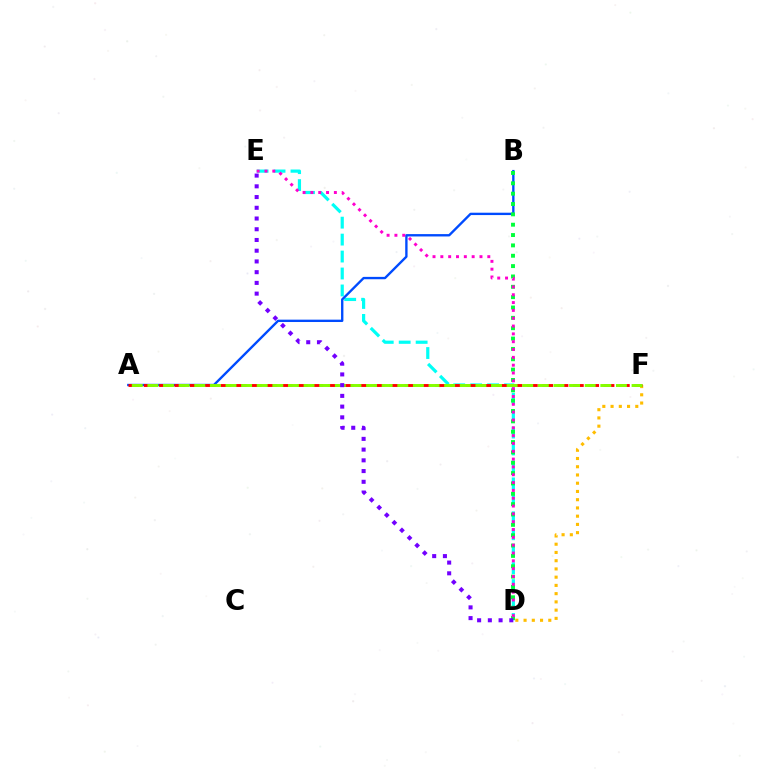{('D', 'E'): [{'color': '#00fff6', 'line_style': 'dashed', 'thickness': 2.3}, {'color': '#ff00cf', 'line_style': 'dotted', 'thickness': 2.13}, {'color': '#7200ff', 'line_style': 'dotted', 'thickness': 2.92}], ('A', 'B'): [{'color': '#004bff', 'line_style': 'solid', 'thickness': 1.7}], ('B', 'D'): [{'color': '#00ff39', 'line_style': 'dotted', 'thickness': 2.81}], ('D', 'F'): [{'color': '#ffbd00', 'line_style': 'dotted', 'thickness': 2.24}], ('A', 'F'): [{'color': '#ff0000', 'line_style': 'dashed', 'thickness': 2.08}, {'color': '#84ff00', 'line_style': 'dashed', 'thickness': 2.12}]}